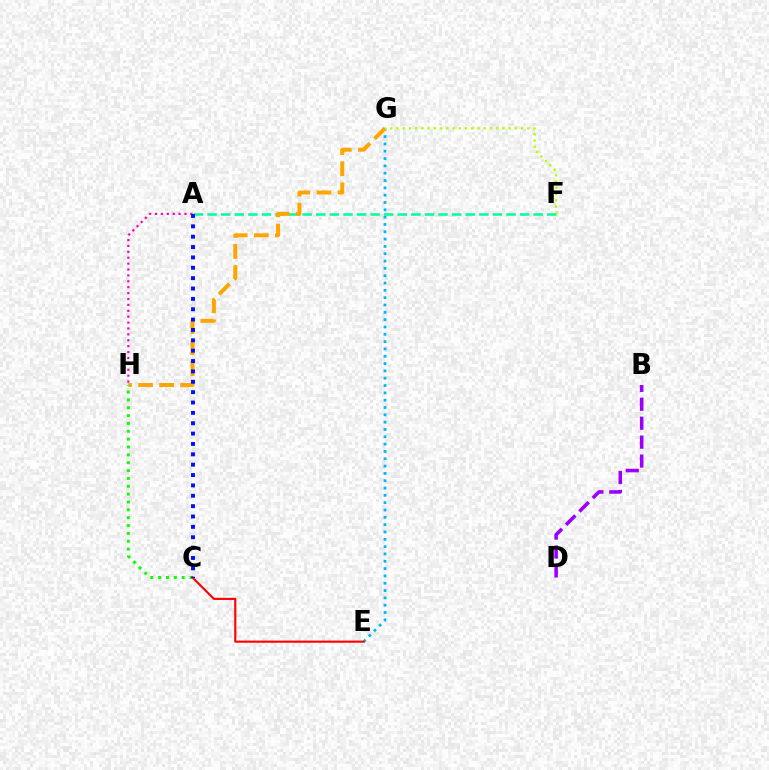{('E', 'G'): [{'color': '#00b5ff', 'line_style': 'dotted', 'thickness': 1.99}], ('A', 'F'): [{'color': '#00ff9d', 'line_style': 'dashed', 'thickness': 1.85}], ('G', 'H'): [{'color': '#ffa500', 'line_style': 'dashed', 'thickness': 2.86}], ('A', 'H'): [{'color': '#ff00bd', 'line_style': 'dotted', 'thickness': 1.6}], ('C', 'H'): [{'color': '#08ff00', 'line_style': 'dotted', 'thickness': 2.13}], ('C', 'E'): [{'color': '#ff0000', 'line_style': 'solid', 'thickness': 1.53}], ('F', 'G'): [{'color': '#b3ff00', 'line_style': 'dotted', 'thickness': 1.69}], ('B', 'D'): [{'color': '#9b00ff', 'line_style': 'dashed', 'thickness': 2.57}], ('A', 'C'): [{'color': '#0010ff', 'line_style': 'dotted', 'thickness': 2.82}]}